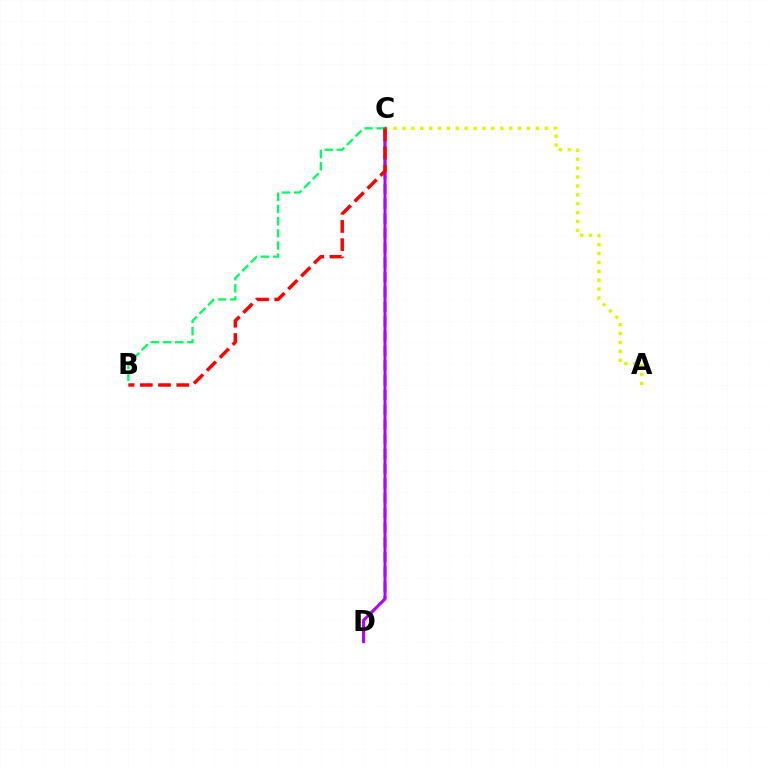{('C', 'D'): [{'color': '#0074ff', 'line_style': 'dashed', 'thickness': 2.0}, {'color': '#b900ff', 'line_style': 'solid', 'thickness': 2.14}], ('A', 'C'): [{'color': '#d1ff00', 'line_style': 'dotted', 'thickness': 2.42}], ('B', 'C'): [{'color': '#00ff5c', 'line_style': 'dashed', 'thickness': 1.65}, {'color': '#ff0000', 'line_style': 'dashed', 'thickness': 2.48}]}